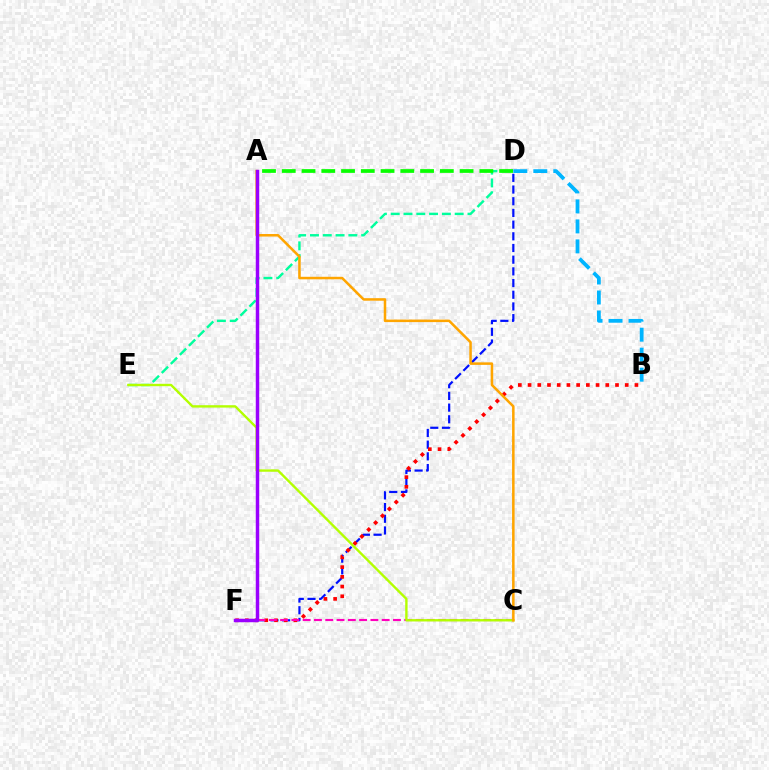{('D', 'F'): [{'color': '#0010ff', 'line_style': 'dashed', 'thickness': 1.59}], ('D', 'E'): [{'color': '#00ff9d', 'line_style': 'dashed', 'thickness': 1.74}], ('B', 'F'): [{'color': '#ff0000', 'line_style': 'dotted', 'thickness': 2.64}], ('C', 'F'): [{'color': '#ff00bd', 'line_style': 'dashed', 'thickness': 1.53}], ('B', 'D'): [{'color': '#00b5ff', 'line_style': 'dashed', 'thickness': 2.72}], ('A', 'D'): [{'color': '#08ff00', 'line_style': 'dashed', 'thickness': 2.68}], ('C', 'E'): [{'color': '#b3ff00', 'line_style': 'solid', 'thickness': 1.71}], ('A', 'C'): [{'color': '#ffa500', 'line_style': 'solid', 'thickness': 1.82}], ('A', 'F'): [{'color': '#9b00ff', 'line_style': 'solid', 'thickness': 2.49}]}